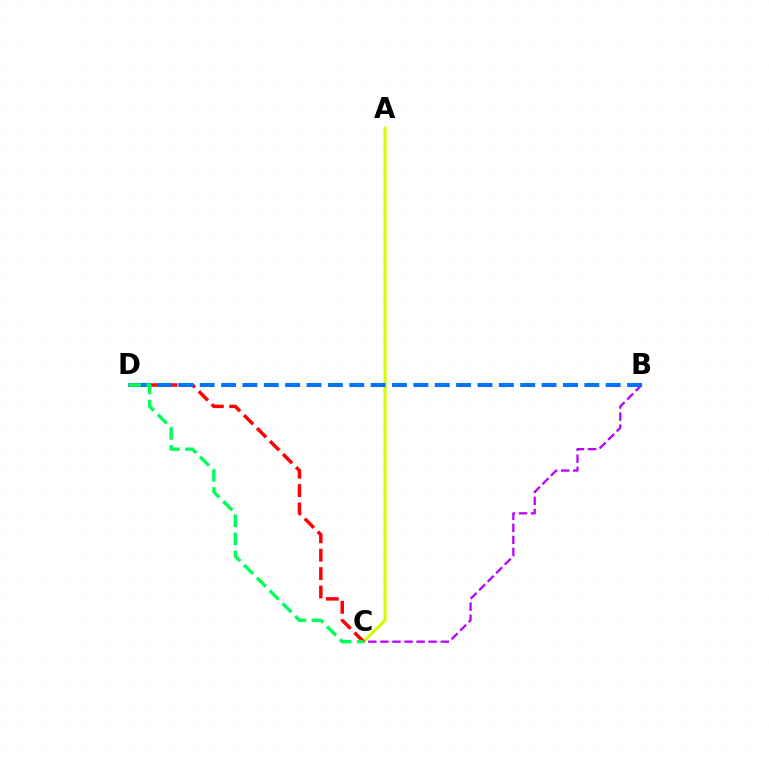{('A', 'C'): [{'color': '#d1ff00', 'line_style': 'solid', 'thickness': 2.27}], ('B', 'C'): [{'color': '#b900ff', 'line_style': 'dashed', 'thickness': 1.64}], ('C', 'D'): [{'color': '#ff0000', 'line_style': 'dashed', 'thickness': 2.5}, {'color': '#00ff5c', 'line_style': 'dashed', 'thickness': 2.46}], ('B', 'D'): [{'color': '#0074ff', 'line_style': 'dashed', 'thickness': 2.9}]}